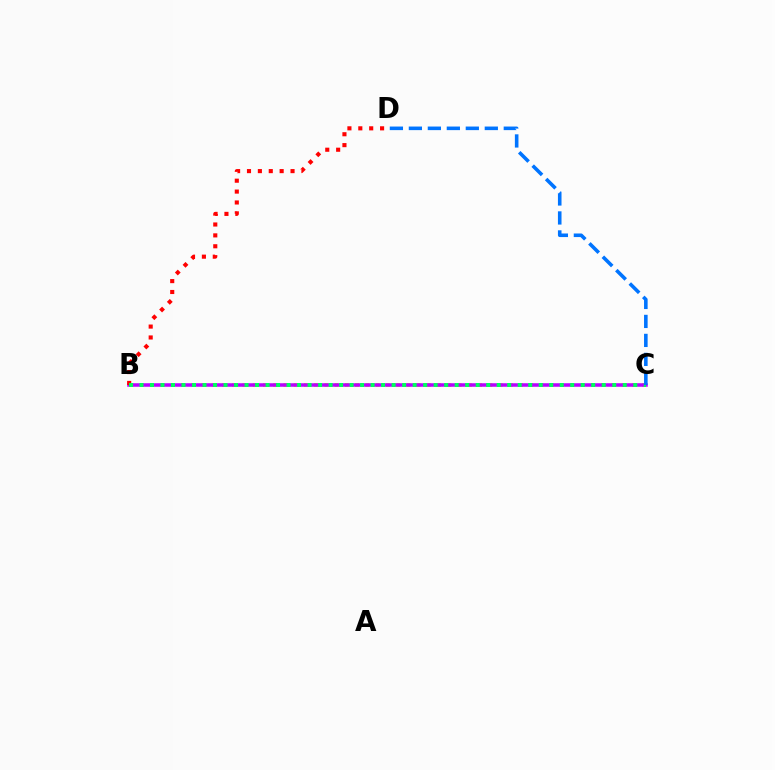{('B', 'C'): [{'color': '#d1ff00', 'line_style': 'dotted', 'thickness': 2.78}, {'color': '#b900ff', 'line_style': 'solid', 'thickness': 2.54}, {'color': '#00ff5c', 'line_style': 'dotted', 'thickness': 2.85}], ('B', 'D'): [{'color': '#ff0000', 'line_style': 'dotted', 'thickness': 2.96}], ('C', 'D'): [{'color': '#0074ff', 'line_style': 'dashed', 'thickness': 2.58}]}